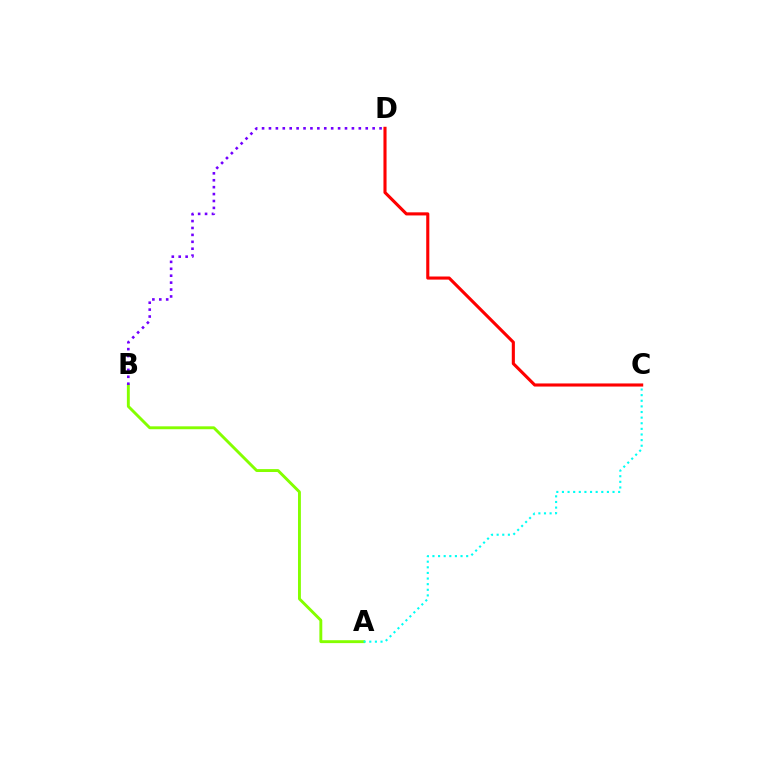{('C', 'D'): [{'color': '#ff0000', 'line_style': 'solid', 'thickness': 2.23}], ('A', 'B'): [{'color': '#84ff00', 'line_style': 'solid', 'thickness': 2.09}], ('B', 'D'): [{'color': '#7200ff', 'line_style': 'dotted', 'thickness': 1.88}], ('A', 'C'): [{'color': '#00fff6', 'line_style': 'dotted', 'thickness': 1.53}]}